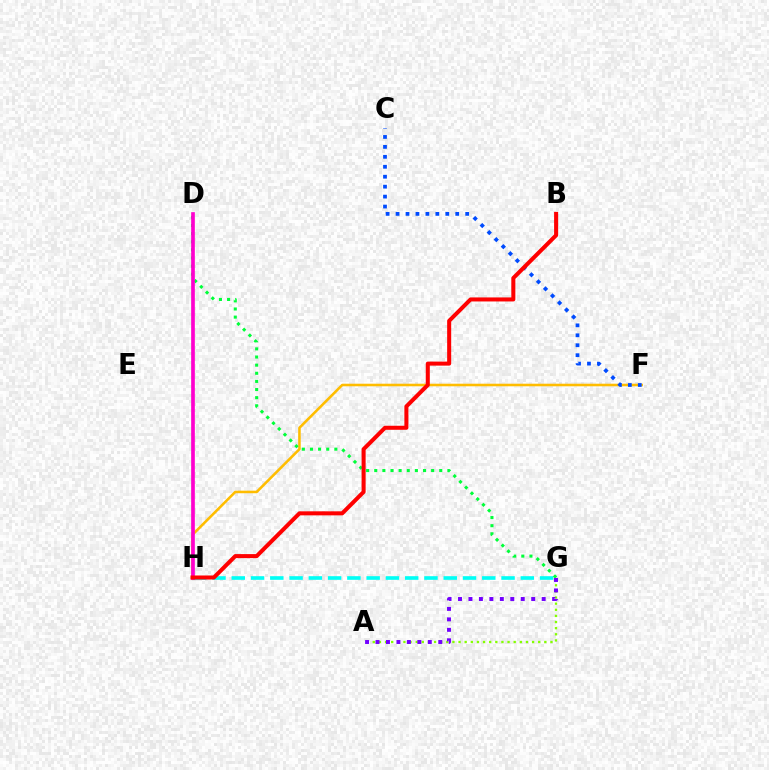{('G', 'H'): [{'color': '#00fff6', 'line_style': 'dashed', 'thickness': 2.62}], ('F', 'H'): [{'color': '#ffbd00', 'line_style': 'solid', 'thickness': 1.85}], ('D', 'G'): [{'color': '#00ff39', 'line_style': 'dotted', 'thickness': 2.21}], ('D', 'H'): [{'color': '#ff00cf', 'line_style': 'solid', 'thickness': 2.64}], ('C', 'F'): [{'color': '#004bff', 'line_style': 'dotted', 'thickness': 2.7}], ('B', 'H'): [{'color': '#ff0000', 'line_style': 'solid', 'thickness': 2.9}], ('A', 'G'): [{'color': '#84ff00', 'line_style': 'dotted', 'thickness': 1.66}, {'color': '#7200ff', 'line_style': 'dotted', 'thickness': 2.84}]}